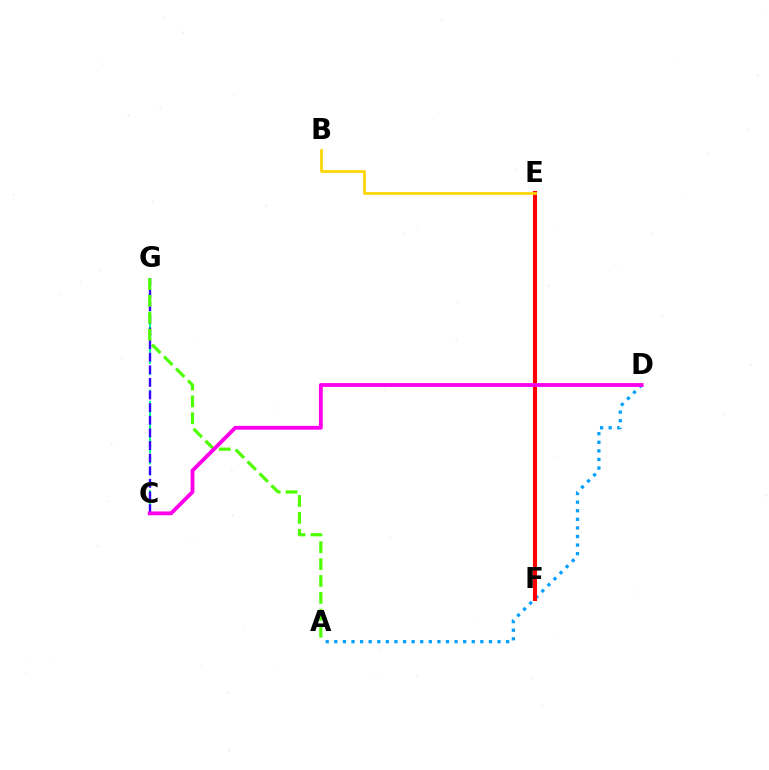{('C', 'G'): [{'color': '#00ff86', 'line_style': 'dashed', 'thickness': 1.52}, {'color': '#3700ff', 'line_style': 'dashed', 'thickness': 1.71}], ('A', 'D'): [{'color': '#009eff', 'line_style': 'dotted', 'thickness': 2.33}], ('E', 'F'): [{'color': '#ff0000', 'line_style': 'solid', 'thickness': 2.92}], ('B', 'E'): [{'color': '#ffd500', 'line_style': 'solid', 'thickness': 1.96}], ('A', 'G'): [{'color': '#4fff00', 'line_style': 'dashed', 'thickness': 2.3}], ('C', 'D'): [{'color': '#ff00ed', 'line_style': 'solid', 'thickness': 2.75}]}